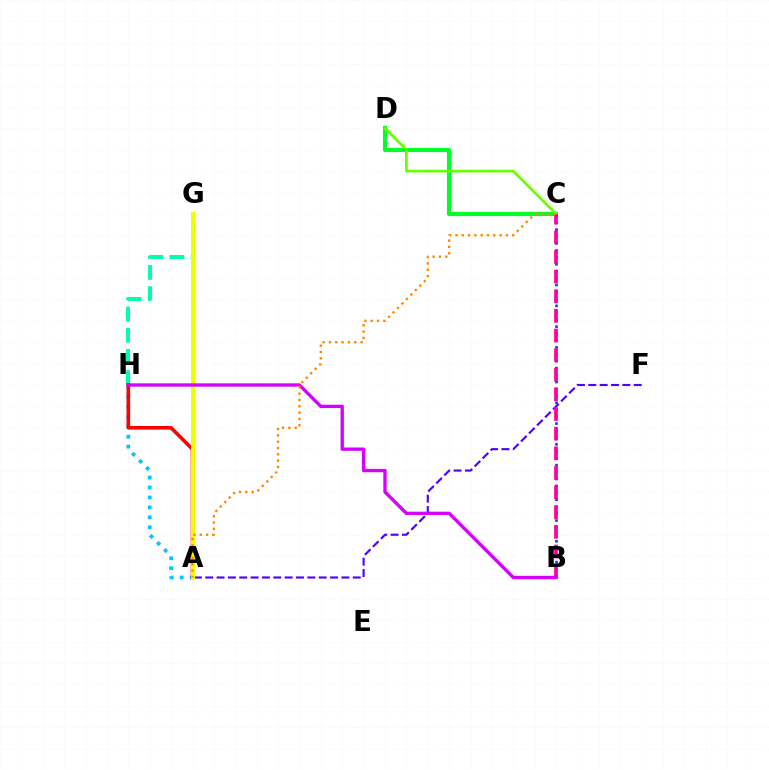{('A', 'H'): [{'color': '#00c7ff', 'line_style': 'dotted', 'thickness': 2.7}, {'color': '#ff0000', 'line_style': 'solid', 'thickness': 2.6}], ('C', 'D'): [{'color': '#00ff27', 'line_style': 'solid', 'thickness': 2.96}, {'color': '#66ff00', 'line_style': 'solid', 'thickness': 1.95}], ('A', 'F'): [{'color': '#4f00ff', 'line_style': 'dashed', 'thickness': 1.54}], ('G', 'H'): [{'color': '#00ffaf', 'line_style': 'dashed', 'thickness': 2.88}], ('A', 'G'): [{'color': '#eeff00', 'line_style': 'solid', 'thickness': 2.87}], ('B', 'C'): [{'color': '#003fff', 'line_style': 'dotted', 'thickness': 1.88}, {'color': '#ff00a0', 'line_style': 'dashed', 'thickness': 2.67}], ('B', 'H'): [{'color': '#d600ff', 'line_style': 'solid', 'thickness': 2.41}], ('A', 'C'): [{'color': '#ff8800', 'line_style': 'dotted', 'thickness': 1.72}]}